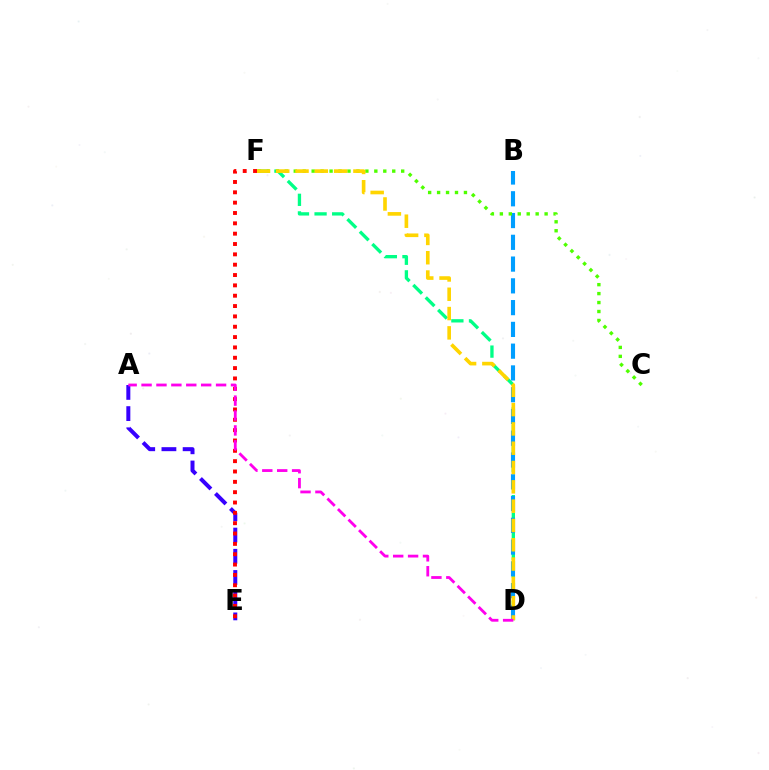{('D', 'F'): [{'color': '#00ff86', 'line_style': 'dashed', 'thickness': 2.39}, {'color': '#ffd500', 'line_style': 'dashed', 'thickness': 2.62}], ('B', 'D'): [{'color': '#009eff', 'line_style': 'dashed', 'thickness': 2.96}], ('A', 'E'): [{'color': '#3700ff', 'line_style': 'dashed', 'thickness': 2.88}], ('C', 'F'): [{'color': '#4fff00', 'line_style': 'dotted', 'thickness': 2.43}], ('E', 'F'): [{'color': '#ff0000', 'line_style': 'dotted', 'thickness': 2.81}], ('A', 'D'): [{'color': '#ff00ed', 'line_style': 'dashed', 'thickness': 2.02}]}